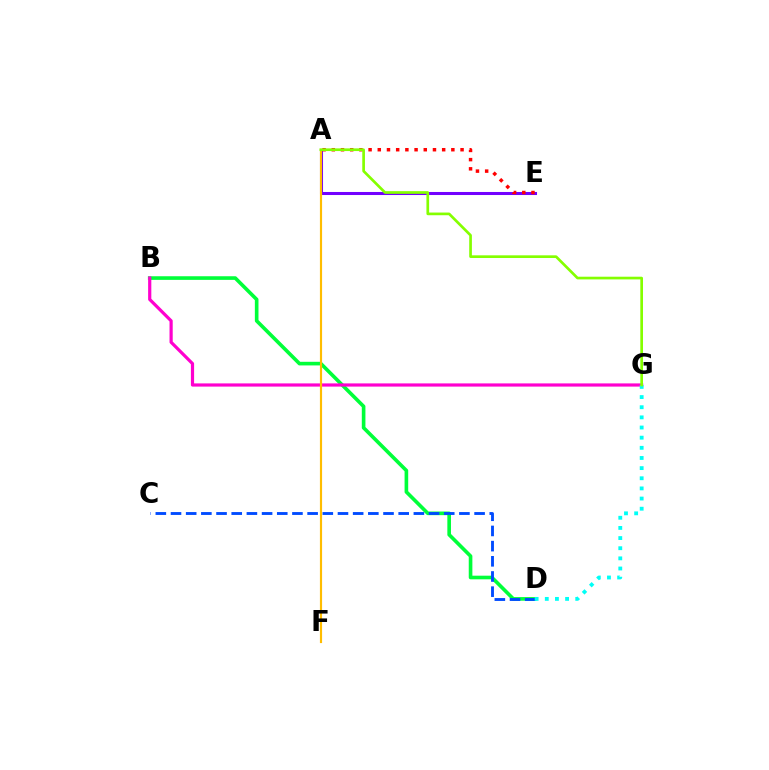{('A', 'E'): [{'color': '#7200ff', 'line_style': 'solid', 'thickness': 2.2}, {'color': '#ff0000', 'line_style': 'dotted', 'thickness': 2.5}], ('B', 'D'): [{'color': '#00ff39', 'line_style': 'solid', 'thickness': 2.61}], ('C', 'D'): [{'color': '#004bff', 'line_style': 'dashed', 'thickness': 2.06}], ('B', 'G'): [{'color': '#ff00cf', 'line_style': 'solid', 'thickness': 2.3}], ('D', 'G'): [{'color': '#00fff6', 'line_style': 'dotted', 'thickness': 2.76}], ('A', 'F'): [{'color': '#ffbd00', 'line_style': 'solid', 'thickness': 1.56}], ('A', 'G'): [{'color': '#84ff00', 'line_style': 'solid', 'thickness': 1.93}]}